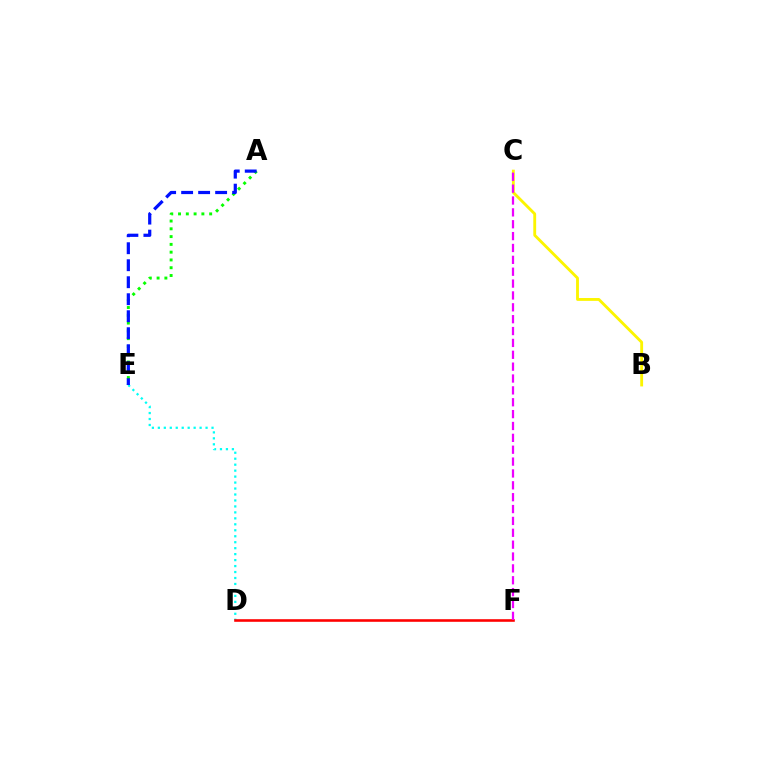{('A', 'E'): [{'color': '#08ff00', 'line_style': 'dotted', 'thickness': 2.11}, {'color': '#0010ff', 'line_style': 'dashed', 'thickness': 2.31}], ('D', 'E'): [{'color': '#00fff6', 'line_style': 'dotted', 'thickness': 1.62}], ('D', 'F'): [{'color': '#ff0000', 'line_style': 'solid', 'thickness': 1.87}], ('B', 'C'): [{'color': '#fcf500', 'line_style': 'solid', 'thickness': 2.05}], ('C', 'F'): [{'color': '#ee00ff', 'line_style': 'dashed', 'thickness': 1.61}]}